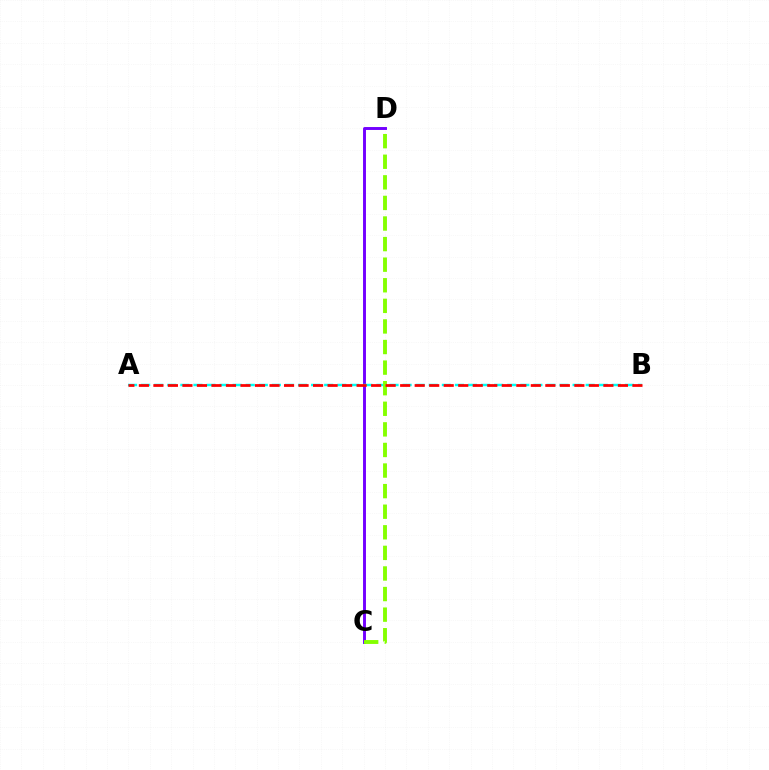{('C', 'D'): [{'color': '#7200ff', 'line_style': 'solid', 'thickness': 2.1}, {'color': '#84ff00', 'line_style': 'dashed', 'thickness': 2.8}], ('A', 'B'): [{'color': '#00fff6', 'line_style': 'dashed', 'thickness': 1.78}, {'color': '#ff0000', 'line_style': 'dashed', 'thickness': 1.97}]}